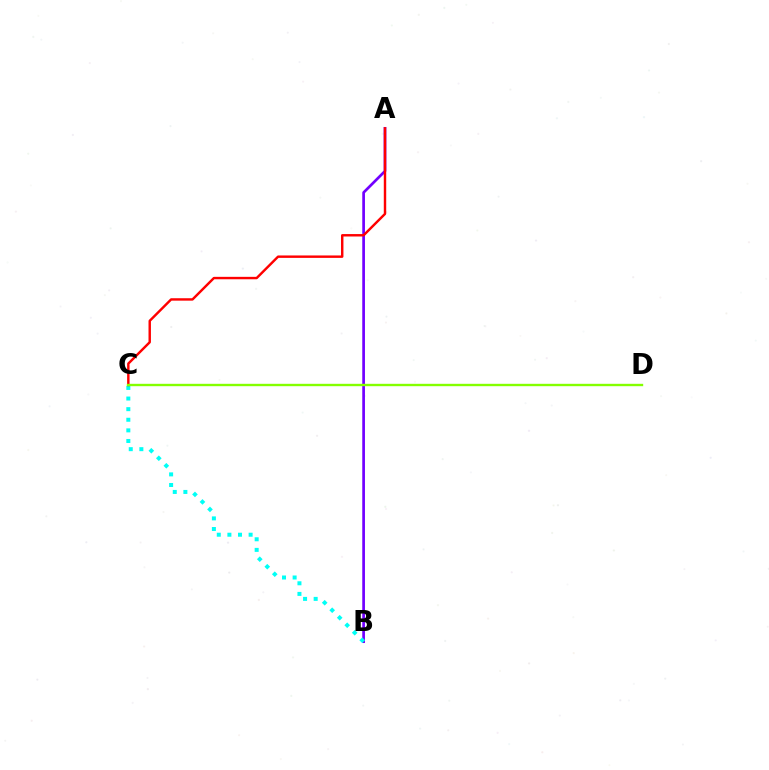{('A', 'B'): [{'color': '#7200ff', 'line_style': 'solid', 'thickness': 1.95}], ('B', 'C'): [{'color': '#00fff6', 'line_style': 'dotted', 'thickness': 2.88}], ('A', 'C'): [{'color': '#ff0000', 'line_style': 'solid', 'thickness': 1.75}], ('C', 'D'): [{'color': '#84ff00', 'line_style': 'solid', 'thickness': 1.71}]}